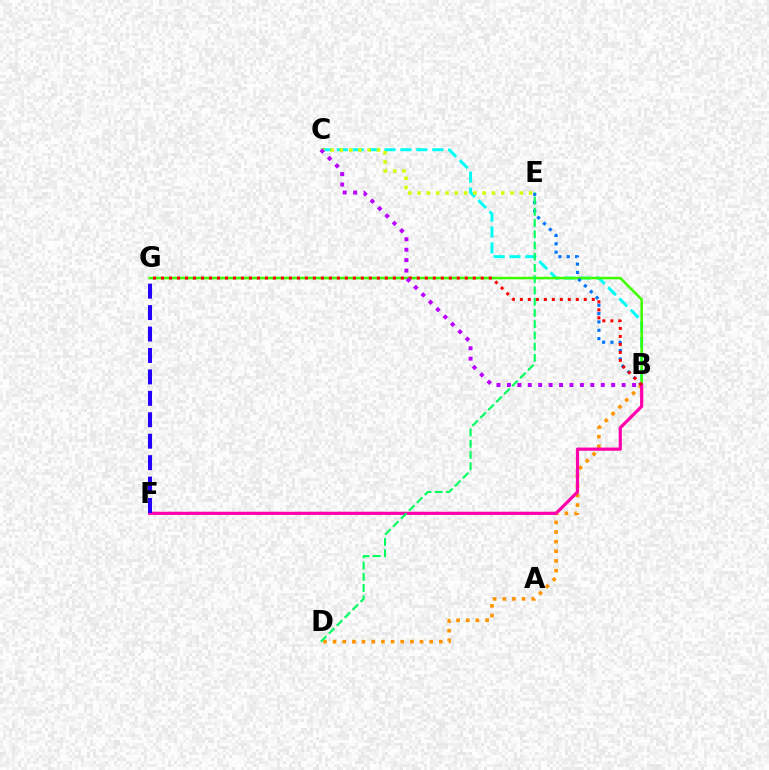{('B', 'C'): [{'color': '#00fff6', 'line_style': 'dashed', 'thickness': 2.16}, {'color': '#b900ff', 'line_style': 'dotted', 'thickness': 2.83}], ('B', 'G'): [{'color': '#3dff00', 'line_style': 'solid', 'thickness': 1.82}, {'color': '#ff0000', 'line_style': 'dotted', 'thickness': 2.17}], ('B', 'D'): [{'color': '#ff9400', 'line_style': 'dotted', 'thickness': 2.62}], ('C', 'E'): [{'color': '#d1ff00', 'line_style': 'dotted', 'thickness': 2.52}], ('B', 'F'): [{'color': '#ff00ac', 'line_style': 'solid', 'thickness': 2.3}], ('B', 'E'): [{'color': '#0074ff', 'line_style': 'dotted', 'thickness': 2.27}], ('F', 'G'): [{'color': '#2500ff', 'line_style': 'dashed', 'thickness': 2.91}], ('D', 'E'): [{'color': '#00ff5c', 'line_style': 'dashed', 'thickness': 1.53}]}